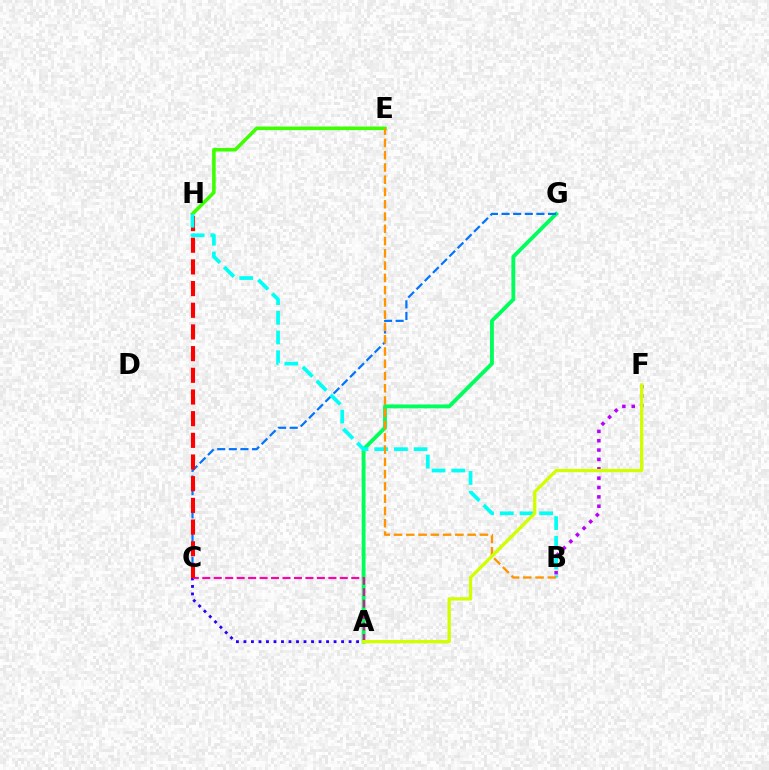{('A', 'C'): [{'color': '#2500ff', 'line_style': 'dotted', 'thickness': 2.04}, {'color': '#ff00ac', 'line_style': 'dashed', 'thickness': 1.56}], ('E', 'H'): [{'color': '#3dff00', 'line_style': 'solid', 'thickness': 2.57}], ('B', 'F'): [{'color': '#b900ff', 'line_style': 'dotted', 'thickness': 2.54}], ('A', 'G'): [{'color': '#00ff5c', 'line_style': 'solid', 'thickness': 2.77}], ('C', 'G'): [{'color': '#0074ff', 'line_style': 'dashed', 'thickness': 1.58}], ('C', 'H'): [{'color': '#ff0000', 'line_style': 'dashed', 'thickness': 2.95}], ('B', 'H'): [{'color': '#00fff6', 'line_style': 'dashed', 'thickness': 2.68}], ('B', 'E'): [{'color': '#ff9400', 'line_style': 'dashed', 'thickness': 1.67}], ('A', 'F'): [{'color': '#d1ff00', 'line_style': 'solid', 'thickness': 2.35}]}